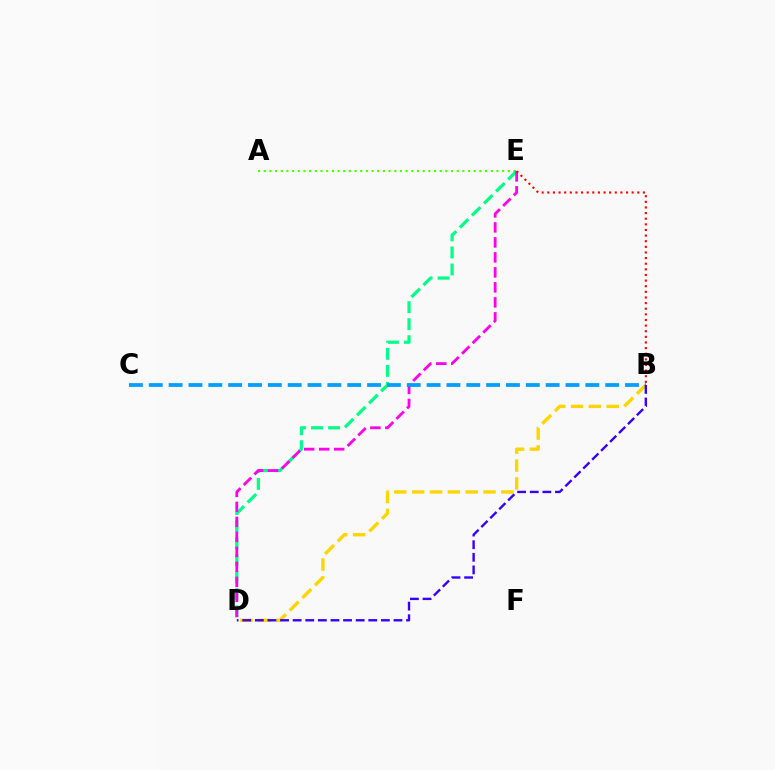{('A', 'E'): [{'color': '#4fff00', 'line_style': 'dotted', 'thickness': 1.54}], ('D', 'E'): [{'color': '#00ff86', 'line_style': 'dashed', 'thickness': 2.32}, {'color': '#ff00ed', 'line_style': 'dashed', 'thickness': 2.04}], ('B', 'E'): [{'color': '#ff0000', 'line_style': 'dotted', 'thickness': 1.53}], ('B', 'D'): [{'color': '#ffd500', 'line_style': 'dashed', 'thickness': 2.42}, {'color': '#3700ff', 'line_style': 'dashed', 'thickness': 1.71}], ('B', 'C'): [{'color': '#009eff', 'line_style': 'dashed', 'thickness': 2.7}]}